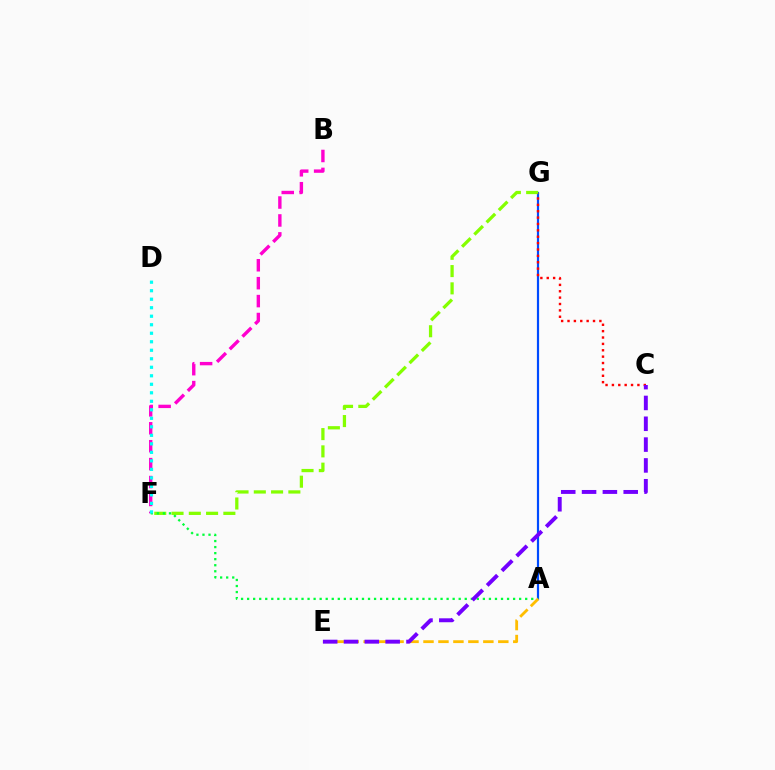{('B', 'F'): [{'color': '#ff00cf', 'line_style': 'dashed', 'thickness': 2.43}], ('A', 'G'): [{'color': '#004bff', 'line_style': 'solid', 'thickness': 1.58}], ('F', 'G'): [{'color': '#84ff00', 'line_style': 'dashed', 'thickness': 2.35}], ('A', 'F'): [{'color': '#00ff39', 'line_style': 'dotted', 'thickness': 1.64}], ('A', 'E'): [{'color': '#ffbd00', 'line_style': 'dashed', 'thickness': 2.03}], ('C', 'G'): [{'color': '#ff0000', 'line_style': 'dotted', 'thickness': 1.73}], ('C', 'E'): [{'color': '#7200ff', 'line_style': 'dashed', 'thickness': 2.83}], ('D', 'F'): [{'color': '#00fff6', 'line_style': 'dotted', 'thickness': 2.31}]}